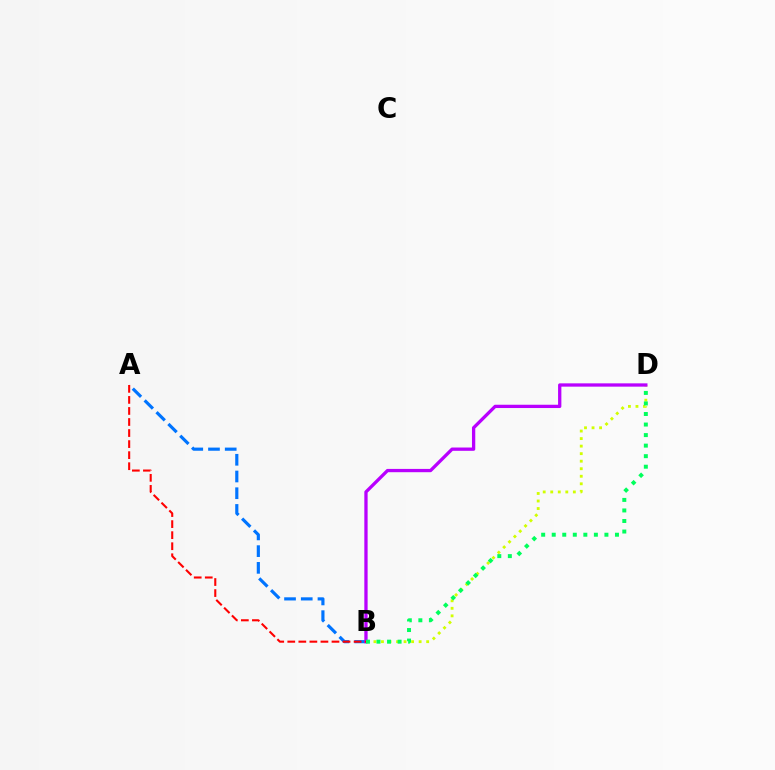{('B', 'D'): [{'color': '#d1ff00', 'line_style': 'dotted', 'thickness': 2.05}, {'color': '#b900ff', 'line_style': 'solid', 'thickness': 2.37}, {'color': '#00ff5c', 'line_style': 'dotted', 'thickness': 2.86}], ('A', 'B'): [{'color': '#0074ff', 'line_style': 'dashed', 'thickness': 2.27}, {'color': '#ff0000', 'line_style': 'dashed', 'thickness': 1.5}]}